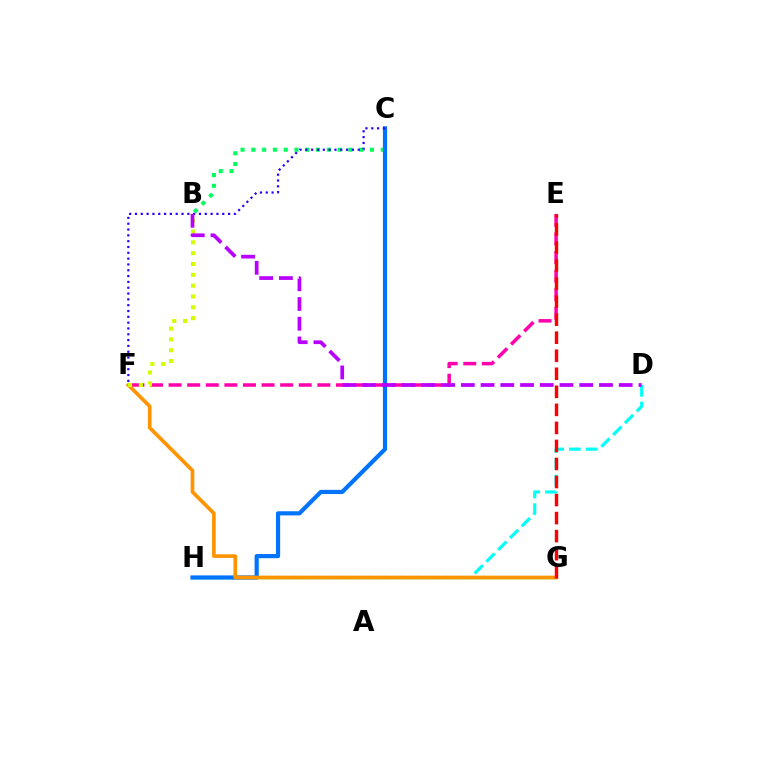{('G', 'H'): [{'color': '#3dff00', 'line_style': 'solid', 'thickness': 1.68}], ('D', 'H'): [{'color': '#00fff6', 'line_style': 'dashed', 'thickness': 2.27}], ('E', 'F'): [{'color': '#ff00ac', 'line_style': 'dashed', 'thickness': 2.53}], ('B', 'C'): [{'color': '#00ff5c', 'line_style': 'dotted', 'thickness': 2.93}], ('C', 'H'): [{'color': '#0074ff', 'line_style': 'solid', 'thickness': 3.0}], ('F', 'G'): [{'color': '#ff9400', 'line_style': 'solid', 'thickness': 2.64}], ('C', 'F'): [{'color': '#2500ff', 'line_style': 'dotted', 'thickness': 1.58}], ('B', 'F'): [{'color': '#d1ff00', 'line_style': 'dotted', 'thickness': 2.94}], ('B', 'D'): [{'color': '#b900ff', 'line_style': 'dashed', 'thickness': 2.68}], ('E', 'G'): [{'color': '#ff0000', 'line_style': 'dashed', 'thickness': 2.45}]}